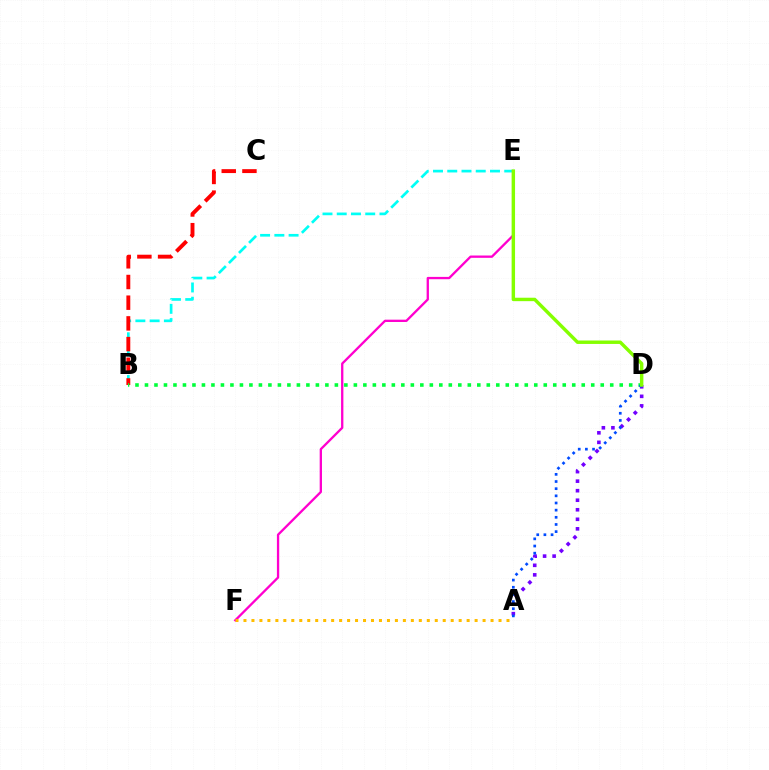{('B', 'E'): [{'color': '#00fff6', 'line_style': 'dashed', 'thickness': 1.94}], ('B', 'C'): [{'color': '#ff0000', 'line_style': 'dashed', 'thickness': 2.81}], ('B', 'D'): [{'color': '#00ff39', 'line_style': 'dotted', 'thickness': 2.58}], ('A', 'D'): [{'color': '#7200ff', 'line_style': 'dotted', 'thickness': 2.59}, {'color': '#004bff', 'line_style': 'dotted', 'thickness': 1.94}], ('E', 'F'): [{'color': '#ff00cf', 'line_style': 'solid', 'thickness': 1.67}], ('A', 'F'): [{'color': '#ffbd00', 'line_style': 'dotted', 'thickness': 2.17}], ('D', 'E'): [{'color': '#84ff00', 'line_style': 'solid', 'thickness': 2.47}]}